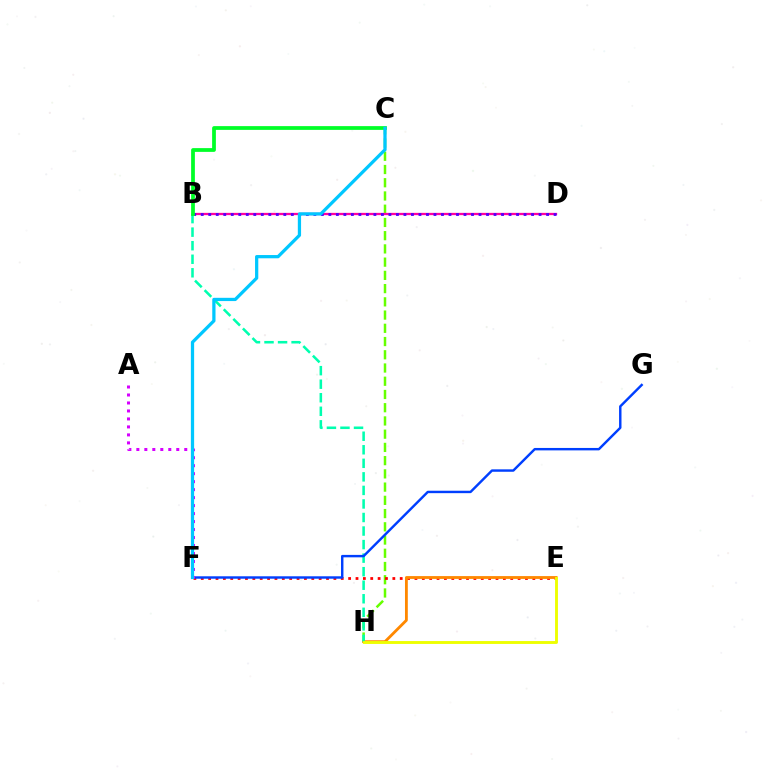{('C', 'H'): [{'color': '#66ff00', 'line_style': 'dashed', 'thickness': 1.8}], ('E', 'F'): [{'color': '#ff0000', 'line_style': 'dotted', 'thickness': 2.0}], ('E', 'H'): [{'color': '#ff8800', 'line_style': 'solid', 'thickness': 2.03}, {'color': '#eeff00', 'line_style': 'solid', 'thickness': 2.07}], ('B', 'D'): [{'color': '#ff00a0', 'line_style': 'solid', 'thickness': 1.64}, {'color': '#4f00ff', 'line_style': 'dotted', 'thickness': 2.04}], ('B', 'H'): [{'color': '#00ffaf', 'line_style': 'dashed', 'thickness': 1.84}], ('F', 'G'): [{'color': '#003fff', 'line_style': 'solid', 'thickness': 1.75}], ('B', 'C'): [{'color': '#00ff27', 'line_style': 'solid', 'thickness': 2.71}], ('A', 'F'): [{'color': '#d600ff', 'line_style': 'dotted', 'thickness': 2.17}], ('C', 'F'): [{'color': '#00c7ff', 'line_style': 'solid', 'thickness': 2.34}]}